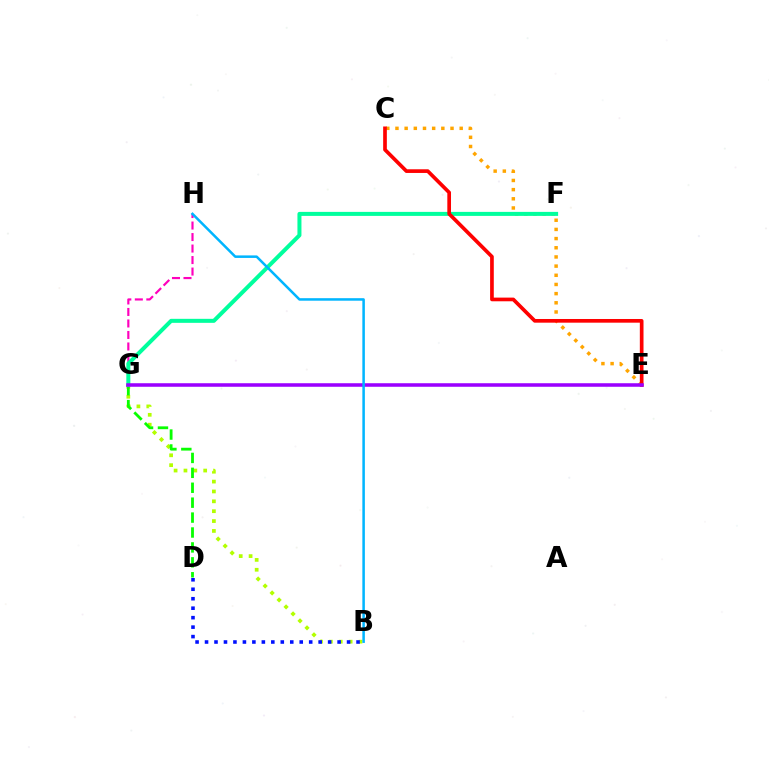{('G', 'H'): [{'color': '#ff00bd', 'line_style': 'dashed', 'thickness': 1.56}], ('B', 'G'): [{'color': '#b3ff00', 'line_style': 'dotted', 'thickness': 2.68}], ('D', 'G'): [{'color': '#08ff00', 'line_style': 'dashed', 'thickness': 2.03}], ('B', 'D'): [{'color': '#0010ff', 'line_style': 'dotted', 'thickness': 2.57}], ('C', 'E'): [{'color': '#ffa500', 'line_style': 'dotted', 'thickness': 2.49}, {'color': '#ff0000', 'line_style': 'solid', 'thickness': 2.65}], ('F', 'G'): [{'color': '#00ff9d', 'line_style': 'solid', 'thickness': 2.89}], ('E', 'G'): [{'color': '#9b00ff', 'line_style': 'solid', 'thickness': 2.55}], ('B', 'H'): [{'color': '#00b5ff', 'line_style': 'solid', 'thickness': 1.81}]}